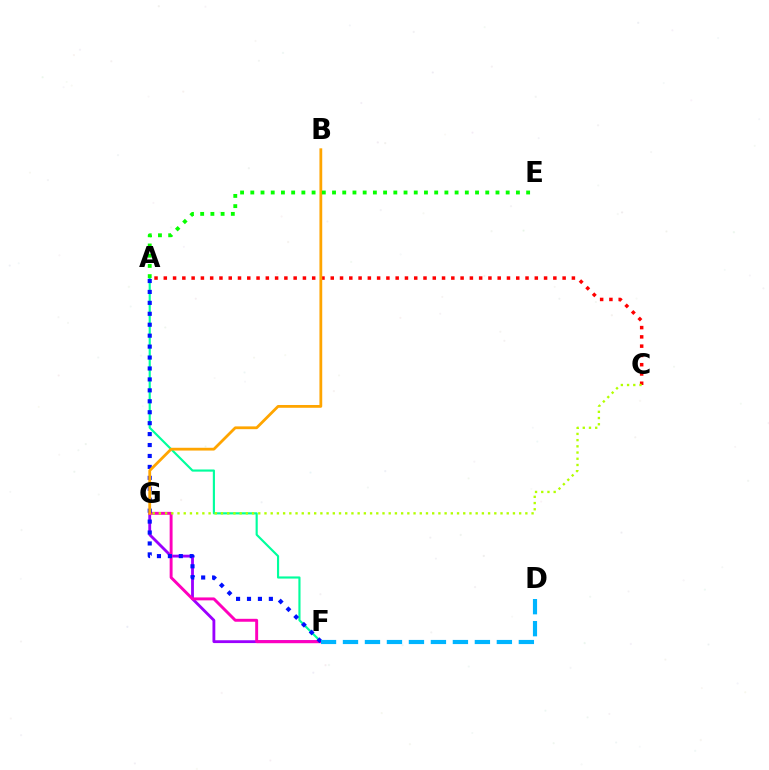{('F', 'G'): [{'color': '#9b00ff', 'line_style': 'solid', 'thickness': 2.04}, {'color': '#ff00bd', 'line_style': 'solid', 'thickness': 2.11}], ('A', 'C'): [{'color': '#ff0000', 'line_style': 'dotted', 'thickness': 2.52}], ('A', 'F'): [{'color': '#00ff9d', 'line_style': 'solid', 'thickness': 1.55}, {'color': '#0010ff', 'line_style': 'dotted', 'thickness': 2.97}], ('B', 'G'): [{'color': '#ffa500', 'line_style': 'solid', 'thickness': 2.0}], ('C', 'G'): [{'color': '#b3ff00', 'line_style': 'dotted', 'thickness': 1.69}], ('A', 'E'): [{'color': '#08ff00', 'line_style': 'dotted', 'thickness': 2.78}], ('D', 'F'): [{'color': '#00b5ff', 'line_style': 'dashed', 'thickness': 2.99}]}